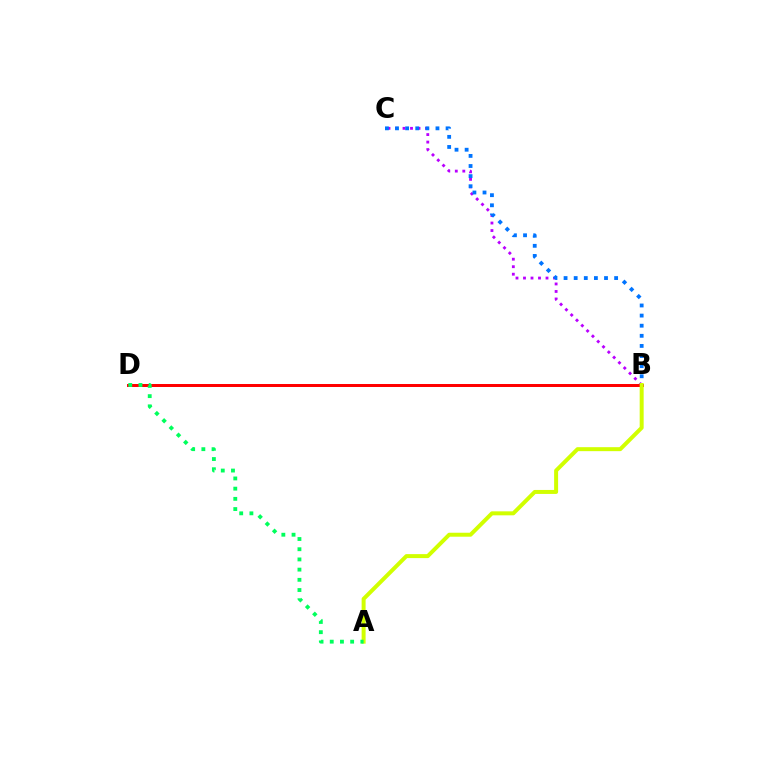{('B', 'C'): [{'color': '#b900ff', 'line_style': 'dotted', 'thickness': 2.04}, {'color': '#0074ff', 'line_style': 'dotted', 'thickness': 2.75}], ('B', 'D'): [{'color': '#ff0000', 'line_style': 'solid', 'thickness': 2.15}], ('A', 'B'): [{'color': '#d1ff00', 'line_style': 'solid', 'thickness': 2.86}], ('A', 'D'): [{'color': '#00ff5c', 'line_style': 'dotted', 'thickness': 2.77}]}